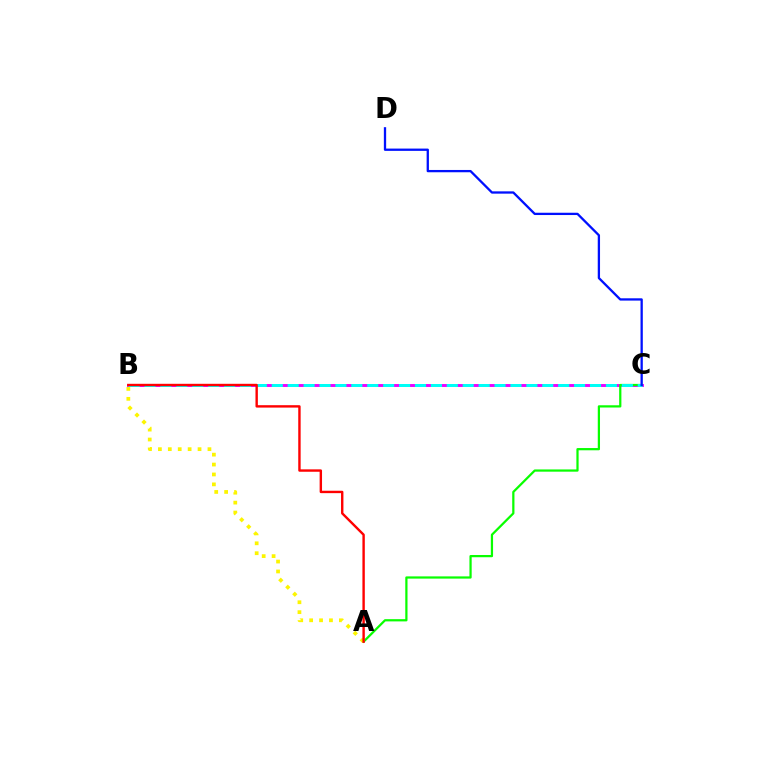{('B', 'C'): [{'color': '#ee00ff', 'line_style': 'solid', 'thickness': 2.11}, {'color': '#00fff6', 'line_style': 'dashed', 'thickness': 2.16}], ('A', 'C'): [{'color': '#08ff00', 'line_style': 'solid', 'thickness': 1.61}], ('A', 'B'): [{'color': '#fcf500', 'line_style': 'dotted', 'thickness': 2.69}, {'color': '#ff0000', 'line_style': 'solid', 'thickness': 1.73}], ('C', 'D'): [{'color': '#0010ff', 'line_style': 'solid', 'thickness': 1.65}]}